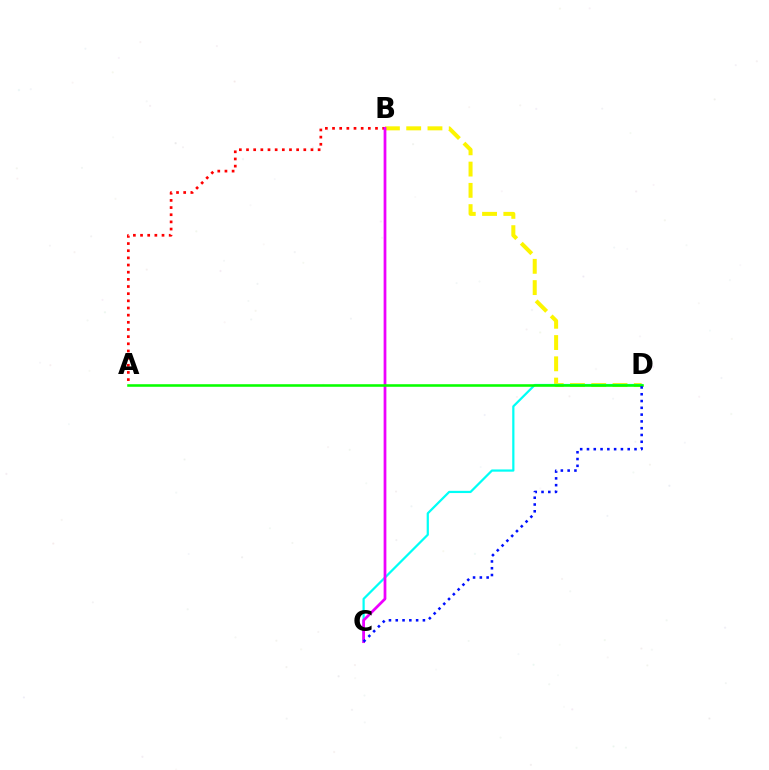{('B', 'D'): [{'color': '#fcf500', 'line_style': 'dashed', 'thickness': 2.89}], ('C', 'D'): [{'color': '#00fff6', 'line_style': 'solid', 'thickness': 1.6}, {'color': '#0010ff', 'line_style': 'dotted', 'thickness': 1.84}], ('A', 'B'): [{'color': '#ff0000', 'line_style': 'dotted', 'thickness': 1.95}], ('B', 'C'): [{'color': '#ee00ff', 'line_style': 'solid', 'thickness': 1.98}], ('A', 'D'): [{'color': '#08ff00', 'line_style': 'solid', 'thickness': 1.85}]}